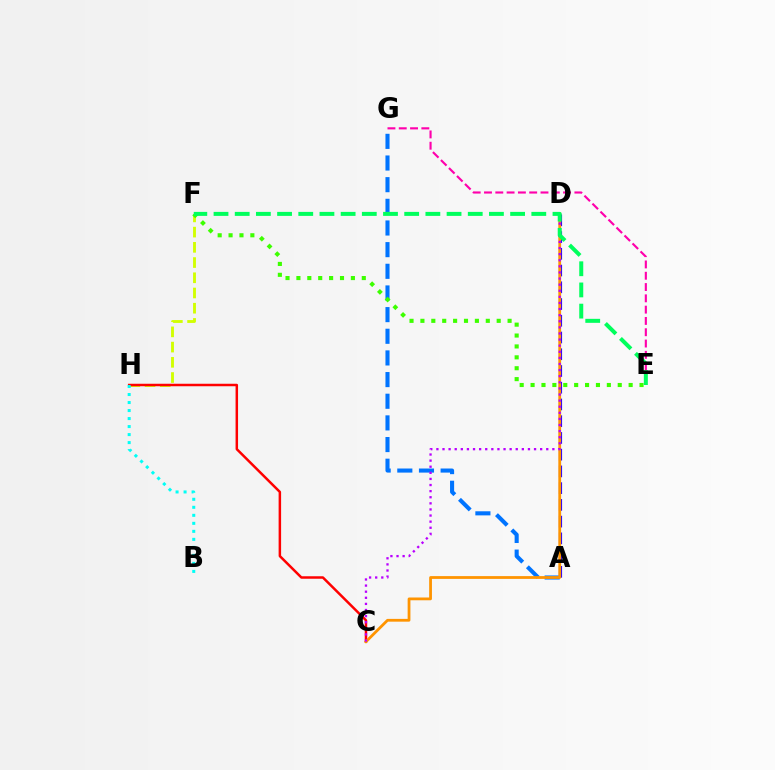{('A', 'G'): [{'color': '#0074ff', 'line_style': 'dashed', 'thickness': 2.94}], ('A', 'D'): [{'color': '#2500ff', 'line_style': 'dashed', 'thickness': 2.27}], ('F', 'H'): [{'color': '#d1ff00', 'line_style': 'dashed', 'thickness': 2.07}], ('C', 'H'): [{'color': '#ff0000', 'line_style': 'solid', 'thickness': 1.79}], ('C', 'D'): [{'color': '#ff9400', 'line_style': 'solid', 'thickness': 2.0}, {'color': '#b900ff', 'line_style': 'dotted', 'thickness': 1.66}], ('E', 'G'): [{'color': '#ff00ac', 'line_style': 'dashed', 'thickness': 1.53}], ('B', 'H'): [{'color': '#00fff6', 'line_style': 'dotted', 'thickness': 2.18}], ('E', 'F'): [{'color': '#3dff00', 'line_style': 'dotted', 'thickness': 2.96}, {'color': '#00ff5c', 'line_style': 'dashed', 'thickness': 2.88}]}